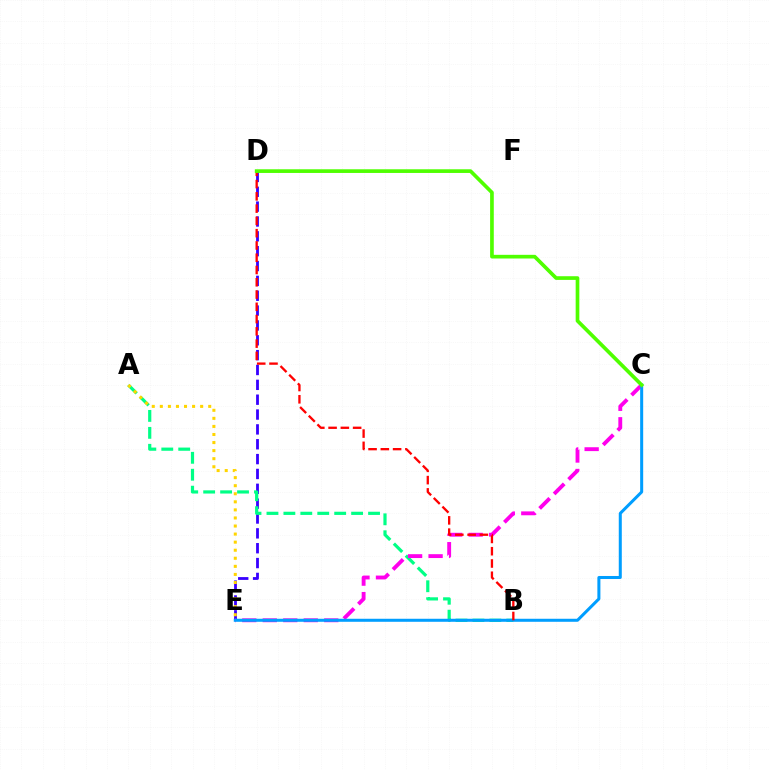{('D', 'E'): [{'color': '#3700ff', 'line_style': 'dashed', 'thickness': 2.02}], ('A', 'B'): [{'color': '#00ff86', 'line_style': 'dashed', 'thickness': 2.3}], ('C', 'E'): [{'color': '#ff00ed', 'line_style': 'dashed', 'thickness': 2.78}, {'color': '#009eff', 'line_style': 'solid', 'thickness': 2.18}], ('B', 'D'): [{'color': '#ff0000', 'line_style': 'dashed', 'thickness': 1.67}], ('A', 'E'): [{'color': '#ffd500', 'line_style': 'dotted', 'thickness': 2.19}], ('C', 'D'): [{'color': '#4fff00', 'line_style': 'solid', 'thickness': 2.65}]}